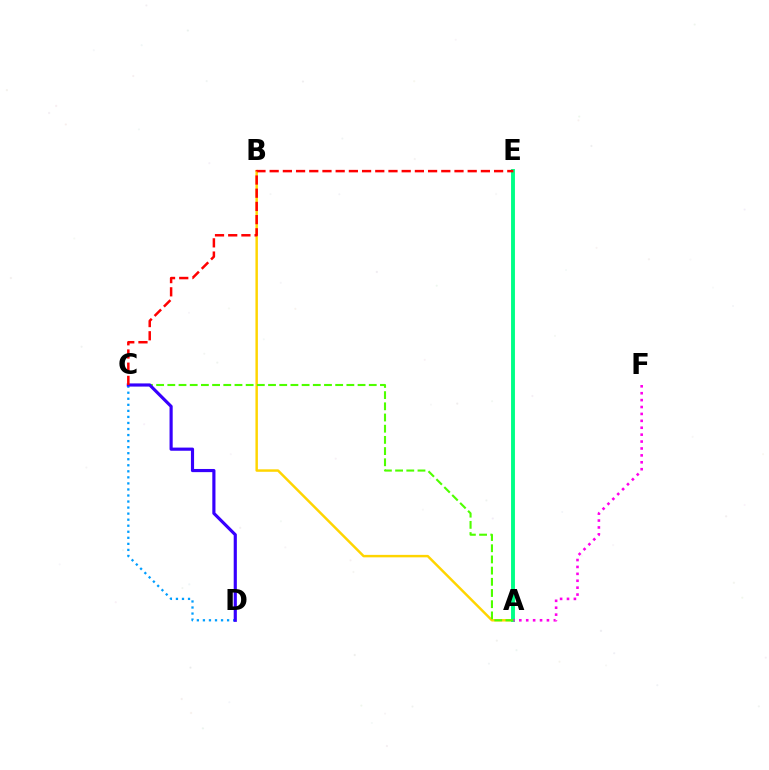{('A', 'B'): [{'color': '#ffd500', 'line_style': 'solid', 'thickness': 1.77}], ('A', 'E'): [{'color': '#00ff86', 'line_style': 'solid', 'thickness': 2.81}], ('C', 'D'): [{'color': '#009eff', 'line_style': 'dotted', 'thickness': 1.64}, {'color': '#3700ff', 'line_style': 'solid', 'thickness': 2.27}], ('A', 'F'): [{'color': '#ff00ed', 'line_style': 'dotted', 'thickness': 1.88}], ('A', 'C'): [{'color': '#4fff00', 'line_style': 'dashed', 'thickness': 1.52}], ('C', 'E'): [{'color': '#ff0000', 'line_style': 'dashed', 'thickness': 1.79}]}